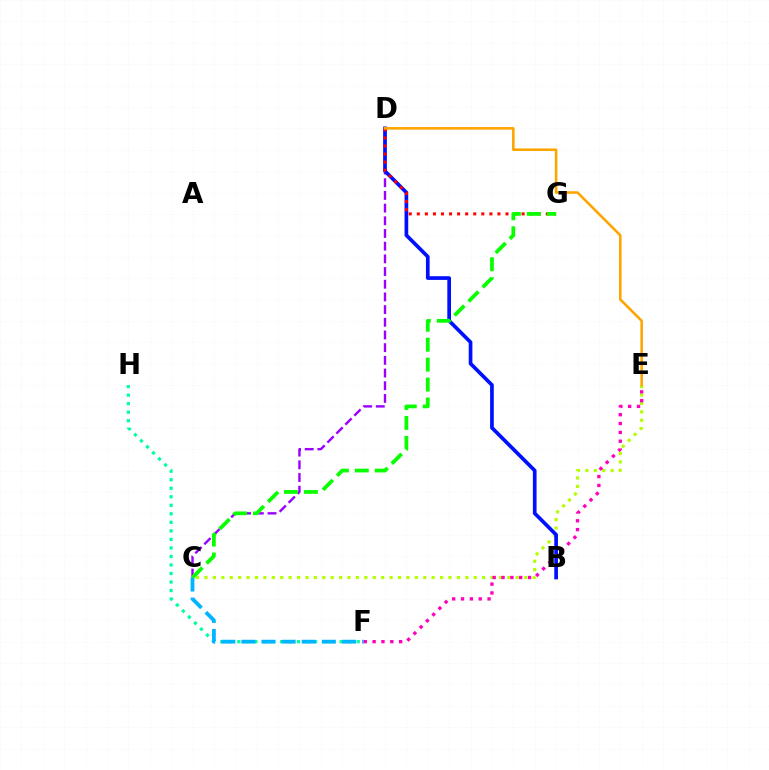{('C', 'E'): [{'color': '#b3ff00', 'line_style': 'dotted', 'thickness': 2.29}], ('C', 'D'): [{'color': '#9b00ff', 'line_style': 'dashed', 'thickness': 1.72}], ('B', 'D'): [{'color': '#0010ff', 'line_style': 'solid', 'thickness': 2.66}], ('F', 'H'): [{'color': '#00ff9d', 'line_style': 'dotted', 'thickness': 2.32}], ('C', 'F'): [{'color': '#00b5ff', 'line_style': 'dashed', 'thickness': 2.73}], ('D', 'G'): [{'color': '#ff0000', 'line_style': 'dotted', 'thickness': 2.19}], ('E', 'F'): [{'color': '#ff00bd', 'line_style': 'dotted', 'thickness': 2.4}], ('C', 'G'): [{'color': '#08ff00', 'line_style': 'dashed', 'thickness': 2.71}], ('D', 'E'): [{'color': '#ffa500', 'line_style': 'solid', 'thickness': 1.86}]}